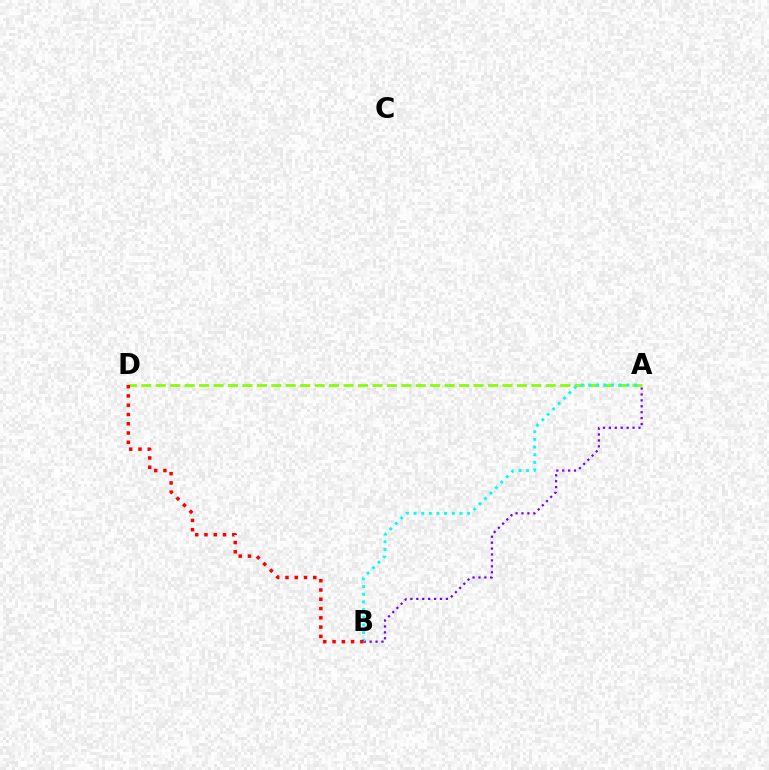{('A', 'D'): [{'color': '#84ff00', 'line_style': 'dashed', 'thickness': 1.96}], ('A', 'B'): [{'color': '#7200ff', 'line_style': 'dotted', 'thickness': 1.61}, {'color': '#00fff6', 'line_style': 'dotted', 'thickness': 2.08}], ('B', 'D'): [{'color': '#ff0000', 'line_style': 'dotted', 'thickness': 2.52}]}